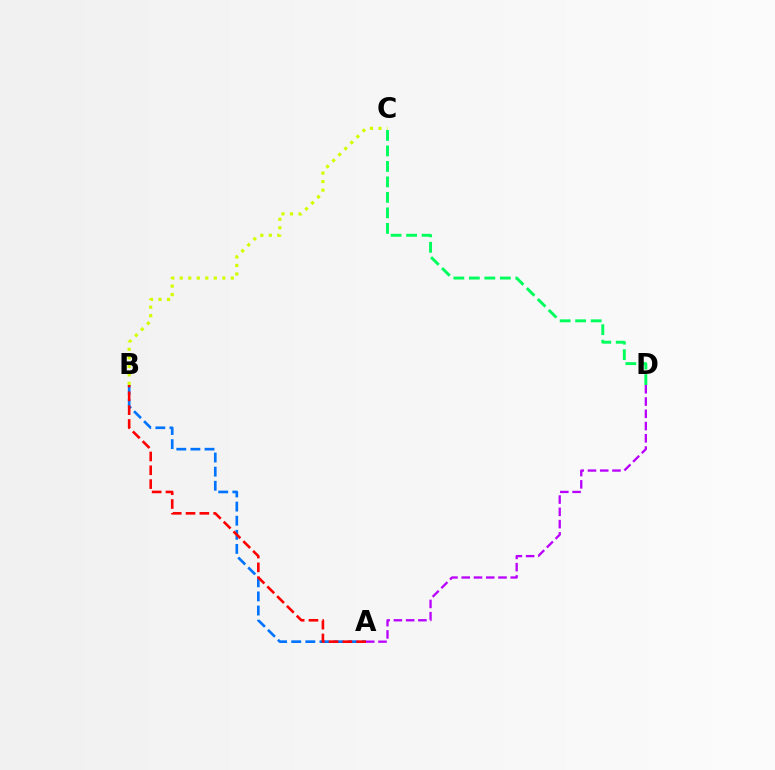{('A', 'B'): [{'color': '#0074ff', 'line_style': 'dashed', 'thickness': 1.92}, {'color': '#ff0000', 'line_style': 'dashed', 'thickness': 1.88}], ('C', 'D'): [{'color': '#00ff5c', 'line_style': 'dashed', 'thickness': 2.1}], ('A', 'D'): [{'color': '#b900ff', 'line_style': 'dashed', 'thickness': 1.67}], ('B', 'C'): [{'color': '#d1ff00', 'line_style': 'dotted', 'thickness': 2.31}]}